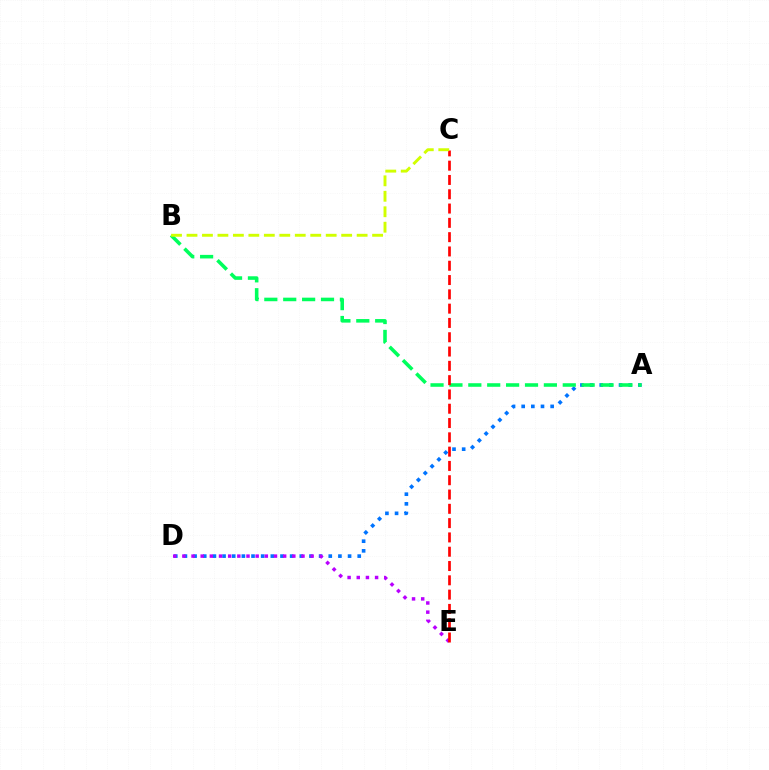{('A', 'D'): [{'color': '#0074ff', 'line_style': 'dotted', 'thickness': 2.62}], ('A', 'B'): [{'color': '#00ff5c', 'line_style': 'dashed', 'thickness': 2.57}], ('D', 'E'): [{'color': '#b900ff', 'line_style': 'dotted', 'thickness': 2.49}], ('C', 'E'): [{'color': '#ff0000', 'line_style': 'dashed', 'thickness': 1.94}], ('B', 'C'): [{'color': '#d1ff00', 'line_style': 'dashed', 'thickness': 2.1}]}